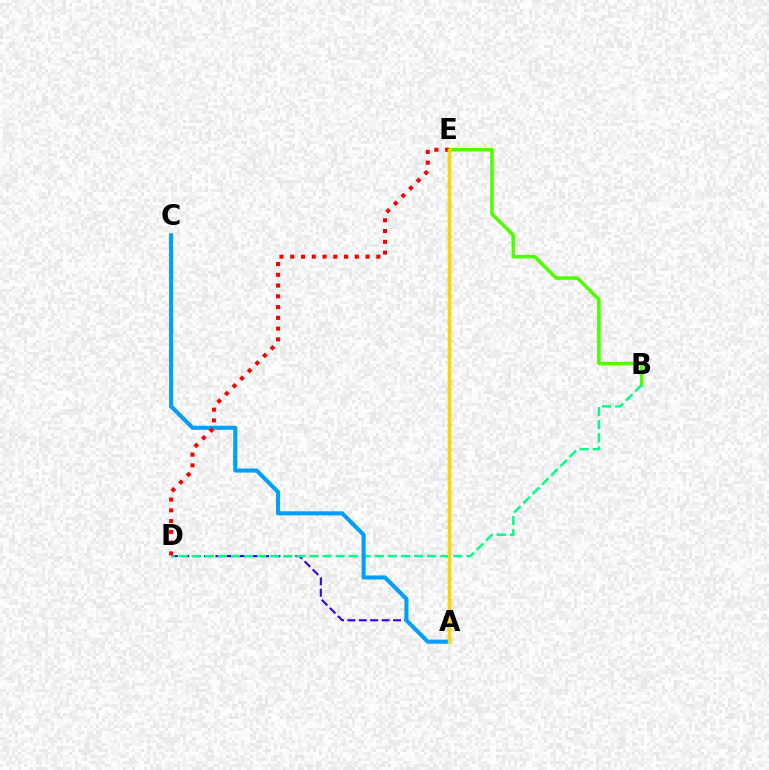{('B', 'E'): [{'color': '#4fff00', 'line_style': 'solid', 'thickness': 2.56}], ('A', 'D'): [{'color': '#3700ff', 'line_style': 'dashed', 'thickness': 1.55}], ('B', 'D'): [{'color': '#00ff86', 'line_style': 'dashed', 'thickness': 1.78}], ('A', 'E'): [{'color': '#ff00ed', 'line_style': 'dotted', 'thickness': 2.32}, {'color': '#ffd500', 'line_style': 'solid', 'thickness': 2.5}], ('A', 'C'): [{'color': '#009eff', 'line_style': 'solid', 'thickness': 2.93}], ('D', 'E'): [{'color': '#ff0000', 'line_style': 'dotted', 'thickness': 2.92}]}